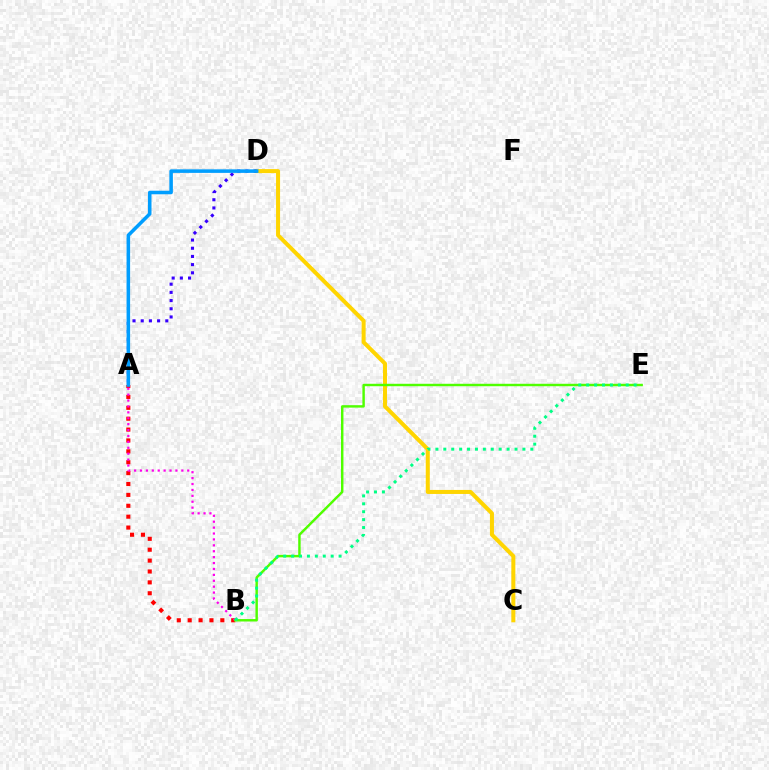{('A', 'B'): [{'color': '#ff0000', 'line_style': 'dotted', 'thickness': 2.96}, {'color': '#ff00ed', 'line_style': 'dotted', 'thickness': 1.6}], ('C', 'D'): [{'color': '#ffd500', 'line_style': 'solid', 'thickness': 2.9}], ('A', 'D'): [{'color': '#3700ff', 'line_style': 'dotted', 'thickness': 2.23}, {'color': '#009eff', 'line_style': 'solid', 'thickness': 2.55}], ('B', 'E'): [{'color': '#4fff00', 'line_style': 'solid', 'thickness': 1.75}, {'color': '#00ff86', 'line_style': 'dotted', 'thickness': 2.15}]}